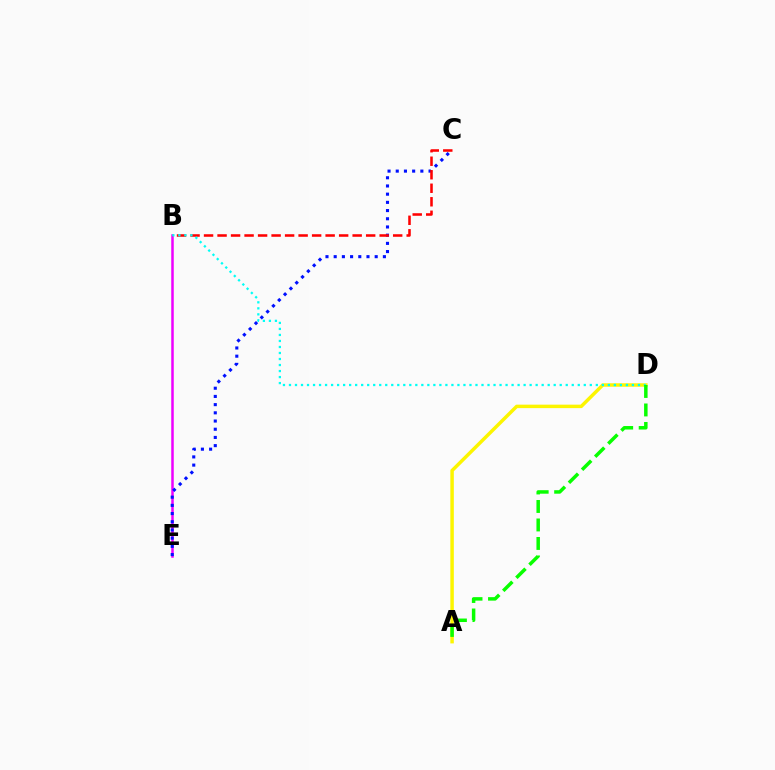{('B', 'E'): [{'color': '#ee00ff', 'line_style': 'solid', 'thickness': 1.8}], ('A', 'D'): [{'color': '#fcf500', 'line_style': 'solid', 'thickness': 2.5}, {'color': '#08ff00', 'line_style': 'dashed', 'thickness': 2.51}], ('C', 'E'): [{'color': '#0010ff', 'line_style': 'dotted', 'thickness': 2.23}], ('B', 'C'): [{'color': '#ff0000', 'line_style': 'dashed', 'thickness': 1.84}], ('B', 'D'): [{'color': '#00fff6', 'line_style': 'dotted', 'thickness': 1.63}]}